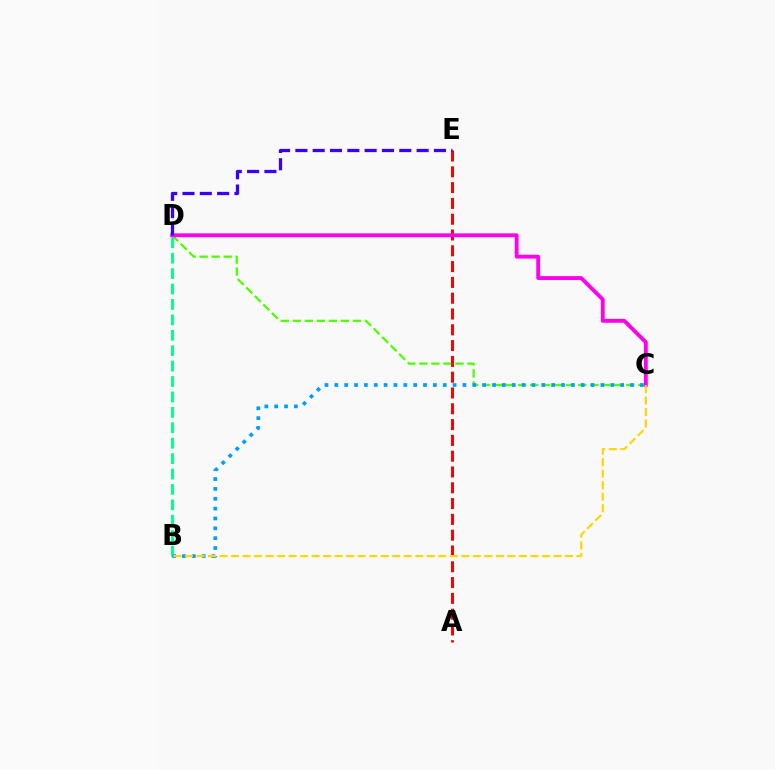{('C', 'D'): [{'color': '#4fff00', 'line_style': 'dashed', 'thickness': 1.63}, {'color': '#ff00ed', 'line_style': 'solid', 'thickness': 2.77}], ('B', 'D'): [{'color': '#00ff86', 'line_style': 'dashed', 'thickness': 2.09}], ('A', 'E'): [{'color': '#ff0000', 'line_style': 'dashed', 'thickness': 2.15}], ('B', 'C'): [{'color': '#009eff', 'line_style': 'dotted', 'thickness': 2.68}, {'color': '#ffd500', 'line_style': 'dashed', 'thickness': 1.56}], ('D', 'E'): [{'color': '#3700ff', 'line_style': 'dashed', 'thickness': 2.35}]}